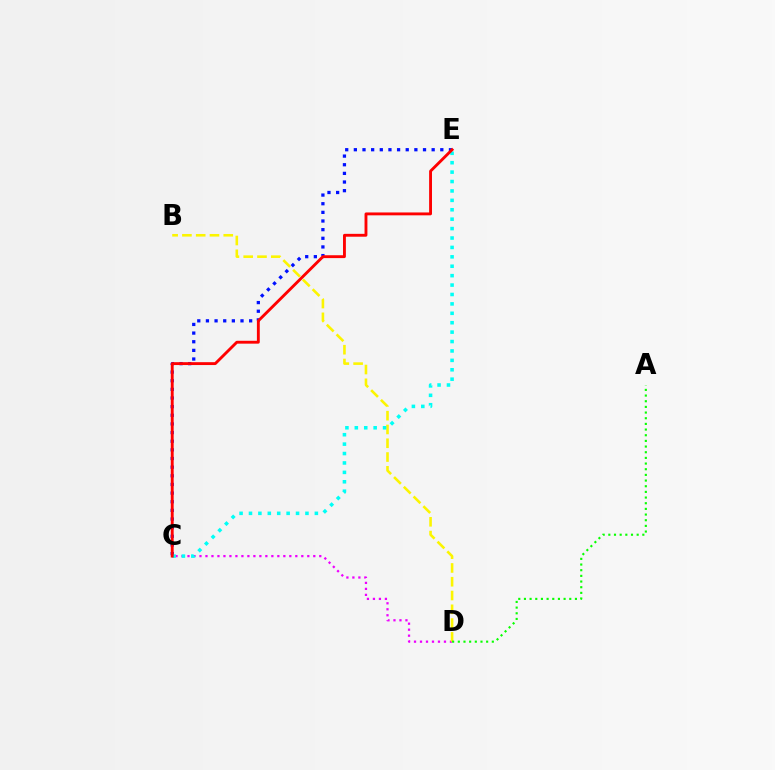{('C', 'D'): [{'color': '#ee00ff', 'line_style': 'dotted', 'thickness': 1.63}], ('C', 'E'): [{'color': '#0010ff', 'line_style': 'dotted', 'thickness': 2.35}, {'color': '#00fff6', 'line_style': 'dotted', 'thickness': 2.56}, {'color': '#ff0000', 'line_style': 'solid', 'thickness': 2.07}], ('B', 'D'): [{'color': '#fcf500', 'line_style': 'dashed', 'thickness': 1.87}], ('A', 'D'): [{'color': '#08ff00', 'line_style': 'dotted', 'thickness': 1.54}]}